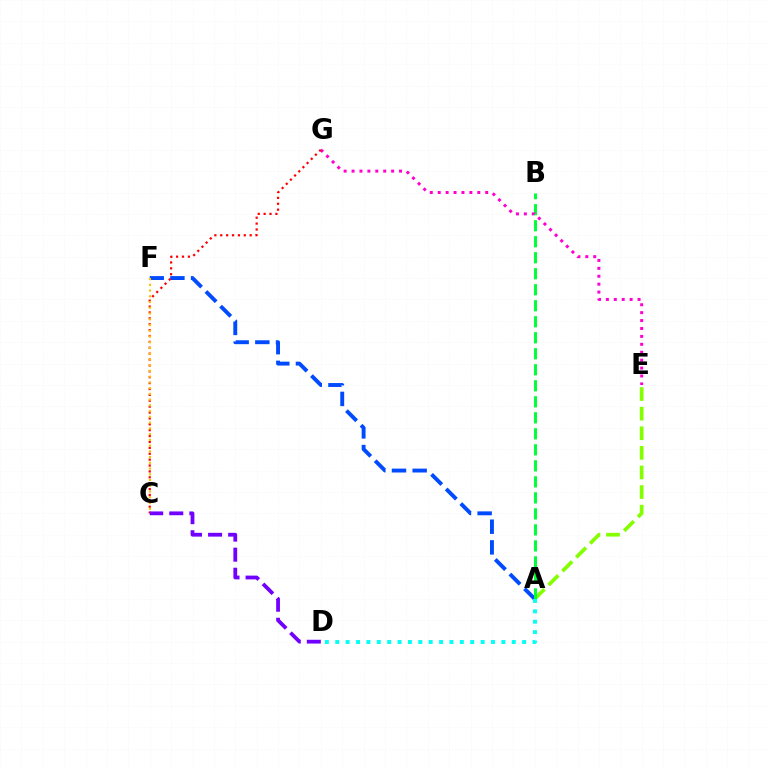{('A', 'E'): [{'color': '#84ff00', 'line_style': 'dashed', 'thickness': 2.66}], ('A', 'F'): [{'color': '#004bff', 'line_style': 'dashed', 'thickness': 2.81}], ('A', 'B'): [{'color': '#00ff39', 'line_style': 'dashed', 'thickness': 2.17}], ('E', 'G'): [{'color': '#ff00cf', 'line_style': 'dotted', 'thickness': 2.15}], ('C', 'G'): [{'color': '#ff0000', 'line_style': 'dotted', 'thickness': 1.6}], ('C', 'D'): [{'color': '#7200ff', 'line_style': 'dashed', 'thickness': 2.73}], ('C', 'F'): [{'color': '#ffbd00', 'line_style': 'dotted', 'thickness': 1.56}], ('A', 'D'): [{'color': '#00fff6', 'line_style': 'dotted', 'thickness': 2.82}]}